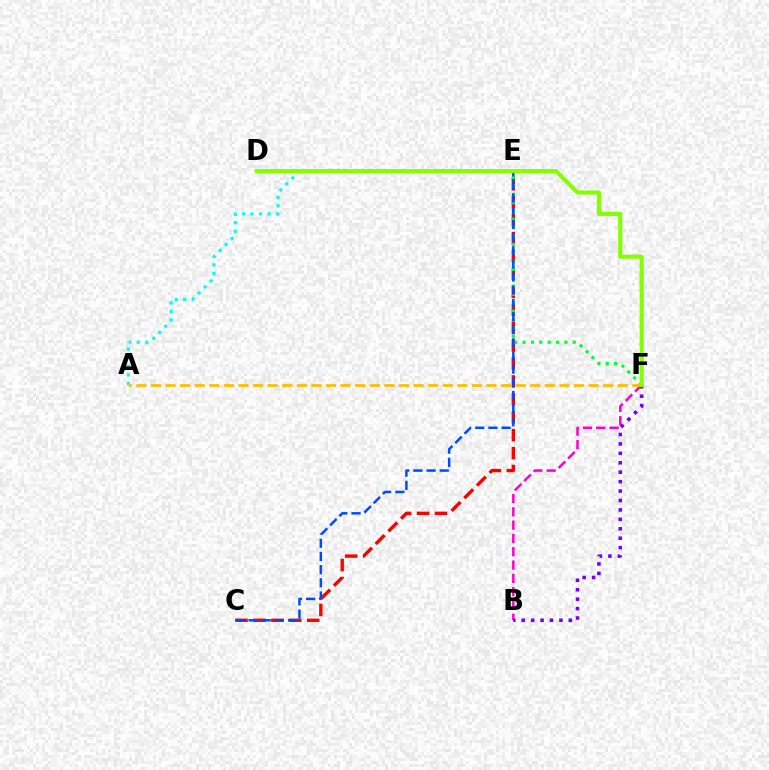{('A', 'E'): [{'color': '#00fff6', 'line_style': 'dotted', 'thickness': 2.31}], ('B', 'F'): [{'color': '#ff00cf', 'line_style': 'dashed', 'thickness': 1.81}, {'color': '#7200ff', 'line_style': 'dotted', 'thickness': 2.56}], ('C', 'E'): [{'color': '#ff0000', 'line_style': 'dashed', 'thickness': 2.43}, {'color': '#004bff', 'line_style': 'dashed', 'thickness': 1.79}], ('E', 'F'): [{'color': '#00ff39', 'line_style': 'dotted', 'thickness': 2.27}], ('A', 'F'): [{'color': '#ffbd00', 'line_style': 'dashed', 'thickness': 1.98}], ('D', 'F'): [{'color': '#84ff00', 'line_style': 'solid', 'thickness': 2.97}]}